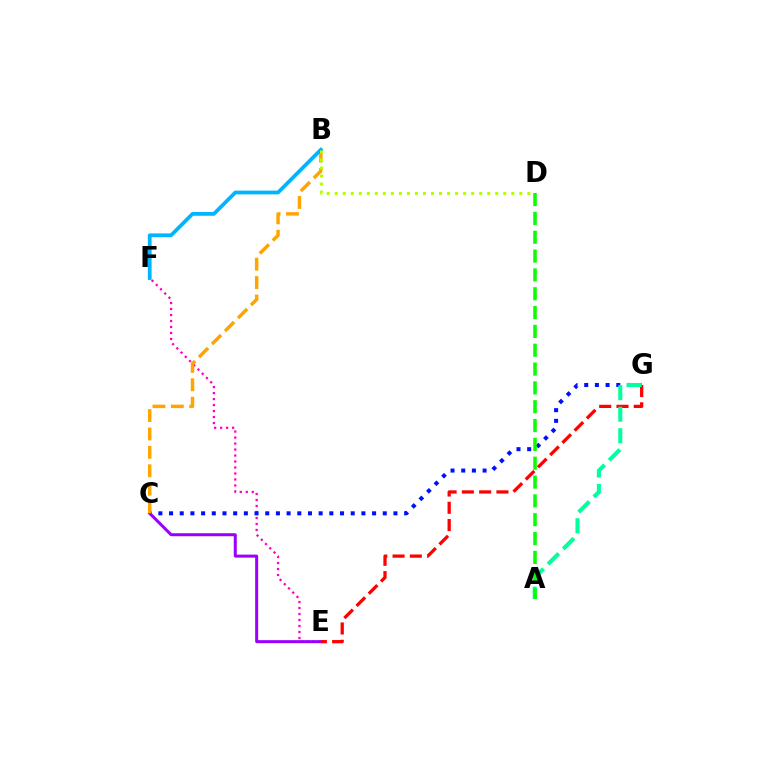{('E', 'F'): [{'color': '#ff00bd', 'line_style': 'dotted', 'thickness': 1.63}], ('C', 'G'): [{'color': '#0010ff', 'line_style': 'dotted', 'thickness': 2.9}], ('C', 'E'): [{'color': '#9b00ff', 'line_style': 'solid', 'thickness': 2.17}], ('E', 'G'): [{'color': '#ff0000', 'line_style': 'dashed', 'thickness': 2.35}], ('B', 'C'): [{'color': '#ffa500', 'line_style': 'dashed', 'thickness': 2.5}], ('A', 'G'): [{'color': '#00ff9d', 'line_style': 'dashed', 'thickness': 2.93}], ('B', 'F'): [{'color': '#00b5ff', 'line_style': 'solid', 'thickness': 2.7}], ('B', 'D'): [{'color': '#b3ff00', 'line_style': 'dotted', 'thickness': 2.18}], ('A', 'D'): [{'color': '#08ff00', 'line_style': 'dashed', 'thickness': 2.56}]}